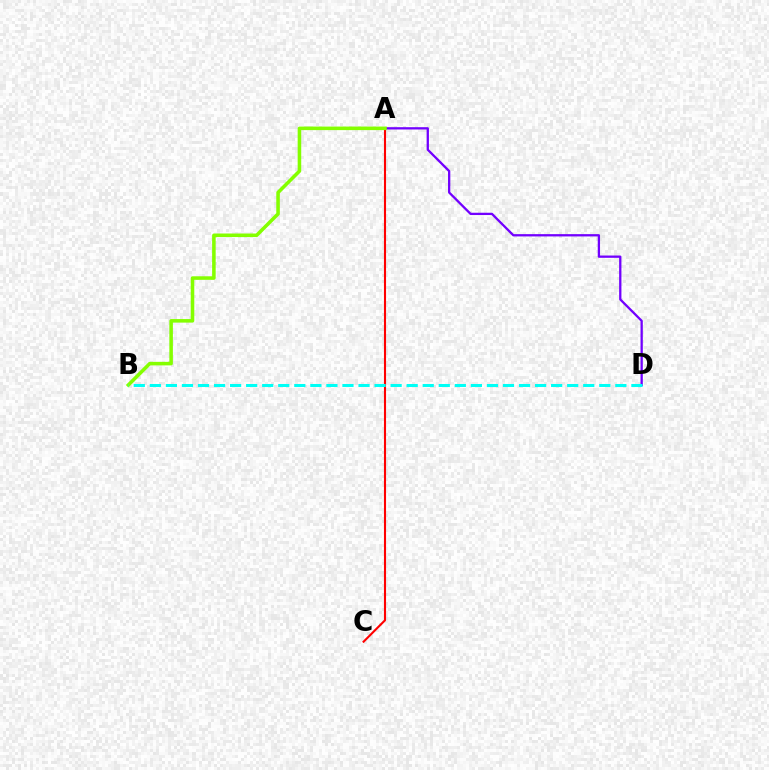{('A', 'C'): [{'color': '#ff0000', 'line_style': 'solid', 'thickness': 1.51}], ('A', 'D'): [{'color': '#7200ff', 'line_style': 'solid', 'thickness': 1.65}], ('A', 'B'): [{'color': '#84ff00', 'line_style': 'solid', 'thickness': 2.56}], ('B', 'D'): [{'color': '#00fff6', 'line_style': 'dashed', 'thickness': 2.18}]}